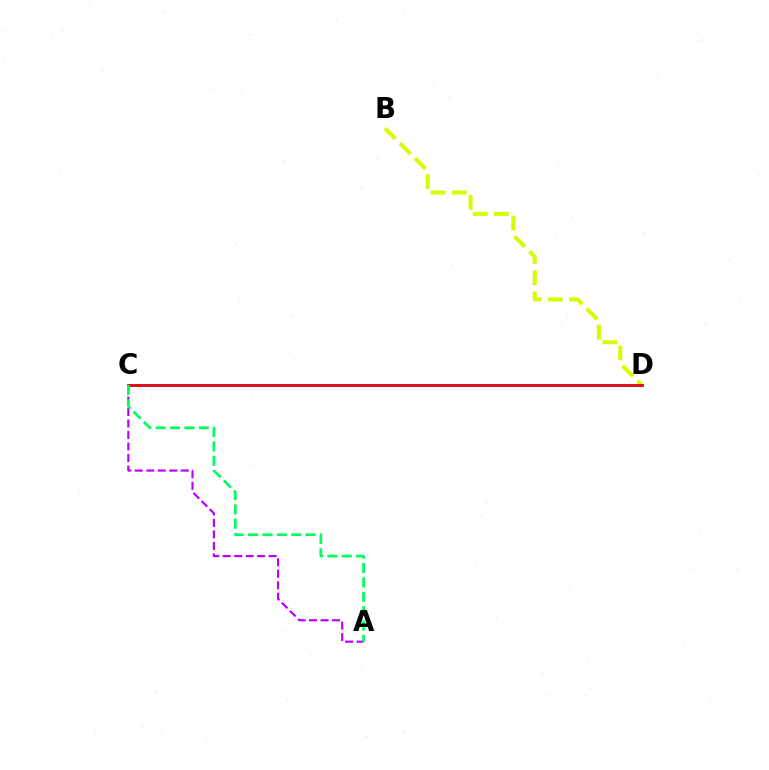{('B', 'D'): [{'color': '#d1ff00', 'line_style': 'dashed', 'thickness': 2.88}], ('C', 'D'): [{'color': '#0074ff', 'line_style': 'solid', 'thickness': 2.01}, {'color': '#ff0000', 'line_style': 'solid', 'thickness': 1.87}], ('A', 'C'): [{'color': '#b900ff', 'line_style': 'dashed', 'thickness': 1.56}, {'color': '#00ff5c', 'line_style': 'dashed', 'thickness': 1.95}]}